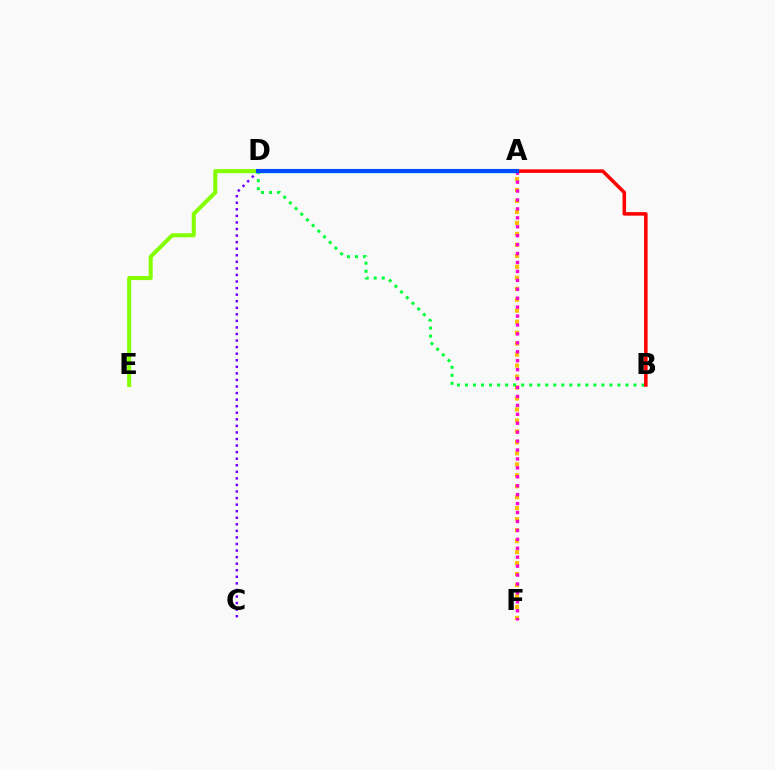{('C', 'D'): [{'color': '#7200ff', 'line_style': 'dotted', 'thickness': 1.78}], ('A', 'F'): [{'color': '#ffbd00', 'line_style': 'dotted', 'thickness': 2.98}, {'color': '#ff00cf', 'line_style': 'dotted', 'thickness': 2.43}], ('D', 'E'): [{'color': '#84ff00', 'line_style': 'solid', 'thickness': 2.91}], ('B', 'D'): [{'color': '#00ff39', 'line_style': 'dotted', 'thickness': 2.18}], ('A', 'D'): [{'color': '#00fff6', 'line_style': 'solid', 'thickness': 2.51}, {'color': '#004bff', 'line_style': 'solid', 'thickness': 2.95}], ('A', 'B'): [{'color': '#ff0000', 'line_style': 'solid', 'thickness': 2.55}]}